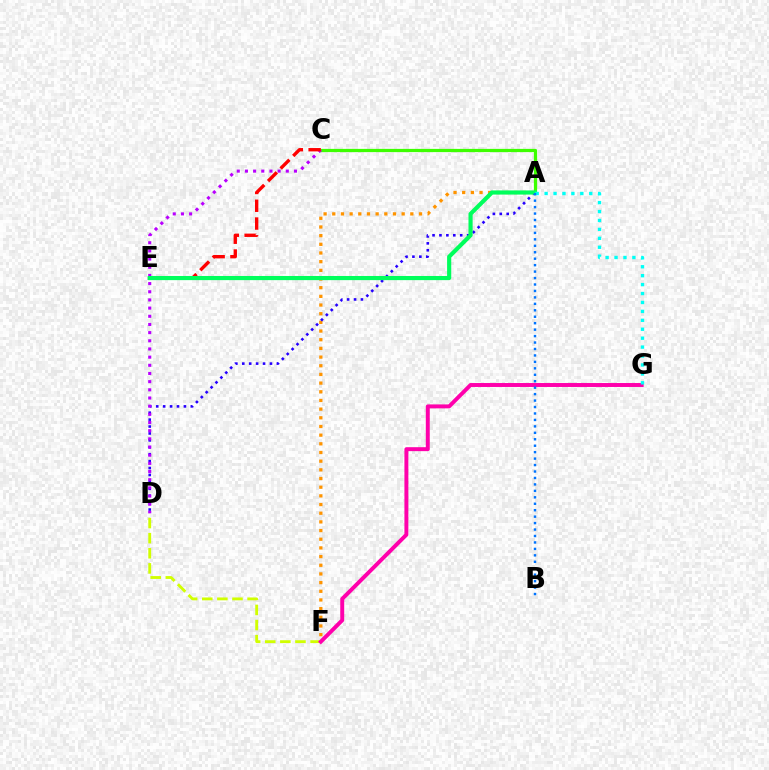{('A', 'F'): [{'color': '#ff9400', 'line_style': 'dotted', 'thickness': 2.36}], ('A', 'D'): [{'color': '#2500ff', 'line_style': 'dotted', 'thickness': 1.88}], ('A', 'C'): [{'color': '#3dff00', 'line_style': 'solid', 'thickness': 2.33}], ('C', 'D'): [{'color': '#b900ff', 'line_style': 'dotted', 'thickness': 2.22}], ('C', 'E'): [{'color': '#ff0000', 'line_style': 'dashed', 'thickness': 2.42}], ('D', 'F'): [{'color': '#d1ff00', 'line_style': 'dashed', 'thickness': 2.05}], ('A', 'E'): [{'color': '#00ff5c', 'line_style': 'solid', 'thickness': 2.98}], ('F', 'G'): [{'color': '#ff00ac', 'line_style': 'solid', 'thickness': 2.84}], ('A', 'G'): [{'color': '#00fff6', 'line_style': 'dotted', 'thickness': 2.43}], ('A', 'B'): [{'color': '#0074ff', 'line_style': 'dotted', 'thickness': 1.75}]}